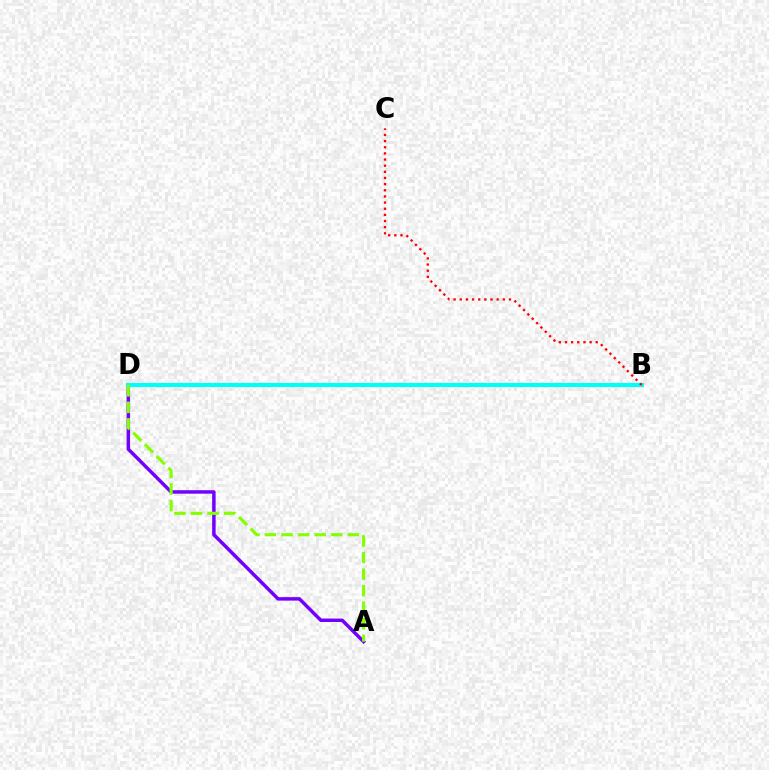{('A', 'D'): [{'color': '#7200ff', 'line_style': 'solid', 'thickness': 2.5}, {'color': '#84ff00', 'line_style': 'dashed', 'thickness': 2.25}], ('B', 'D'): [{'color': '#00fff6', 'line_style': 'solid', 'thickness': 2.95}], ('B', 'C'): [{'color': '#ff0000', 'line_style': 'dotted', 'thickness': 1.67}]}